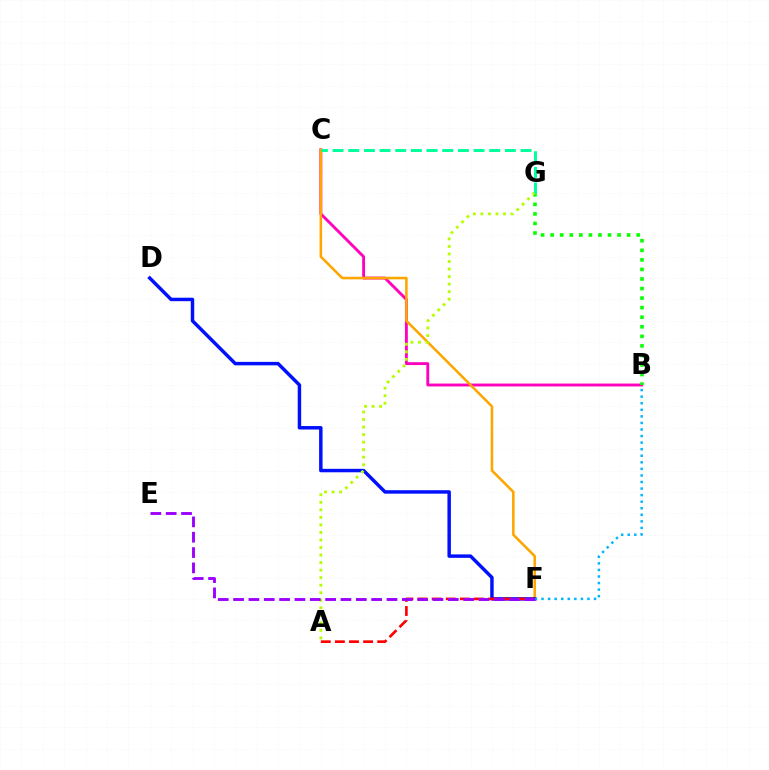{('B', 'C'): [{'color': '#ff00bd', 'line_style': 'solid', 'thickness': 2.06}], ('C', 'F'): [{'color': '#ffa500', 'line_style': 'solid', 'thickness': 1.84}], ('D', 'F'): [{'color': '#0010ff', 'line_style': 'solid', 'thickness': 2.49}], ('B', 'F'): [{'color': '#00b5ff', 'line_style': 'dotted', 'thickness': 1.78}], ('A', 'F'): [{'color': '#ff0000', 'line_style': 'dashed', 'thickness': 1.92}], ('B', 'G'): [{'color': '#08ff00', 'line_style': 'dotted', 'thickness': 2.6}], ('A', 'G'): [{'color': '#b3ff00', 'line_style': 'dotted', 'thickness': 2.05}], ('E', 'F'): [{'color': '#9b00ff', 'line_style': 'dashed', 'thickness': 2.08}], ('C', 'G'): [{'color': '#00ff9d', 'line_style': 'dashed', 'thickness': 2.13}]}